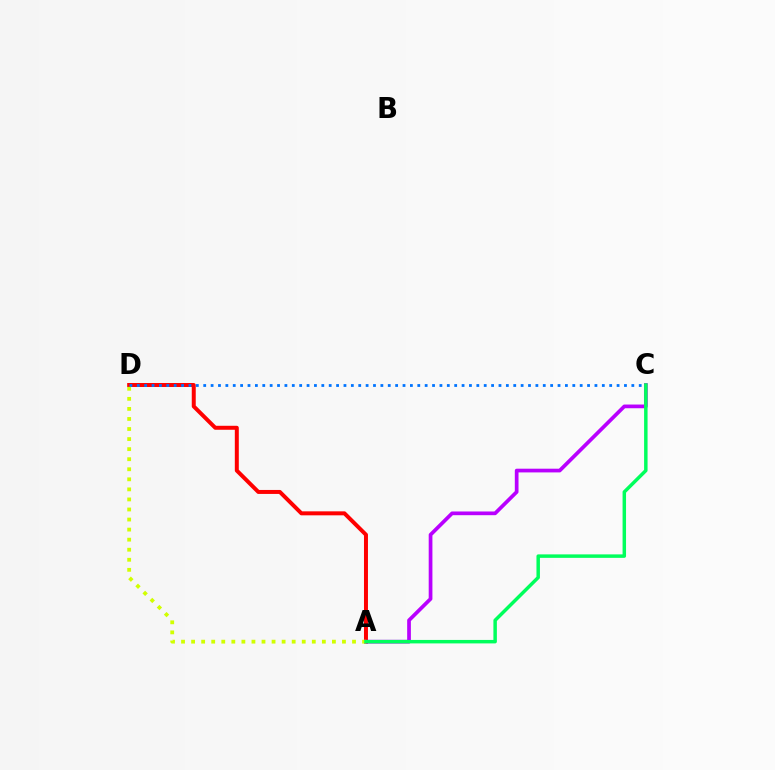{('A', 'D'): [{'color': '#ff0000', 'line_style': 'solid', 'thickness': 2.87}, {'color': '#d1ff00', 'line_style': 'dotted', 'thickness': 2.73}], ('A', 'C'): [{'color': '#b900ff', 'line_style': 'solid', 'thickness': 2.67}, {'color': '#00ff5c', 'line_style': 'solid', 'thickness': 2.5}], ('C', 'D'): [{'color': '#0074ff', 'line_style': 'dotted', 'thickness': 2.01}]}